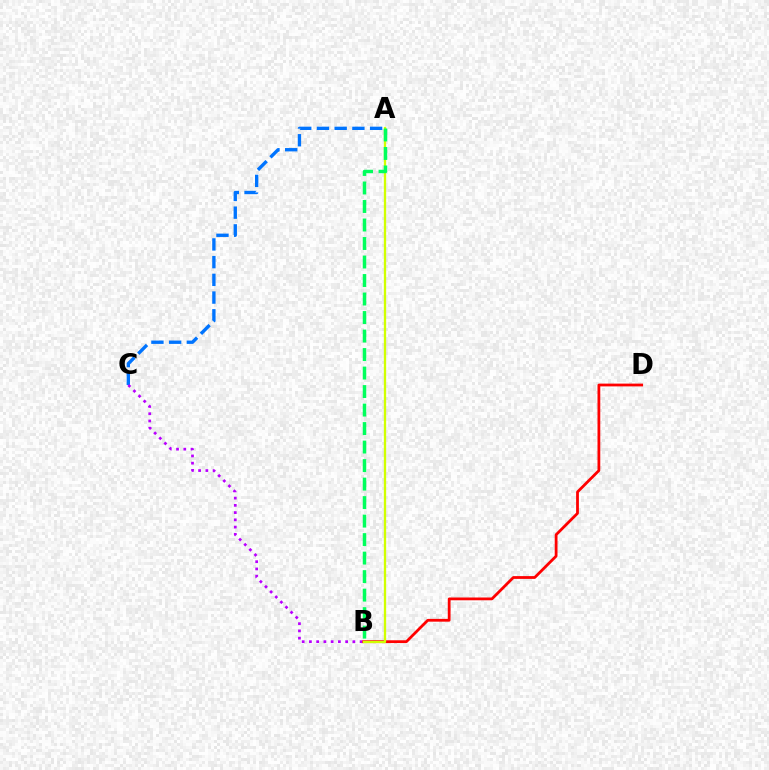{('A', 'C'): [{'color': '#0074ff', 'line_style': 'dashed', 'thickness': 2.41}], ('B', 'C'): [{'color': '#b900ff', 'line_style': 'dotted', 'thickness': 1.97}], ('B', 'D'): [{'color': '#ff0000', 'line_style': 'solid', 'thickness': 2.0}], ('A', 'B'): [{'color': '#d1ff00', 'line_style': 'solid', 'thickness': 1.66}, {'color': '#00ff5c', 'line_style': 'dashed', 'thickness': 2.51}]}